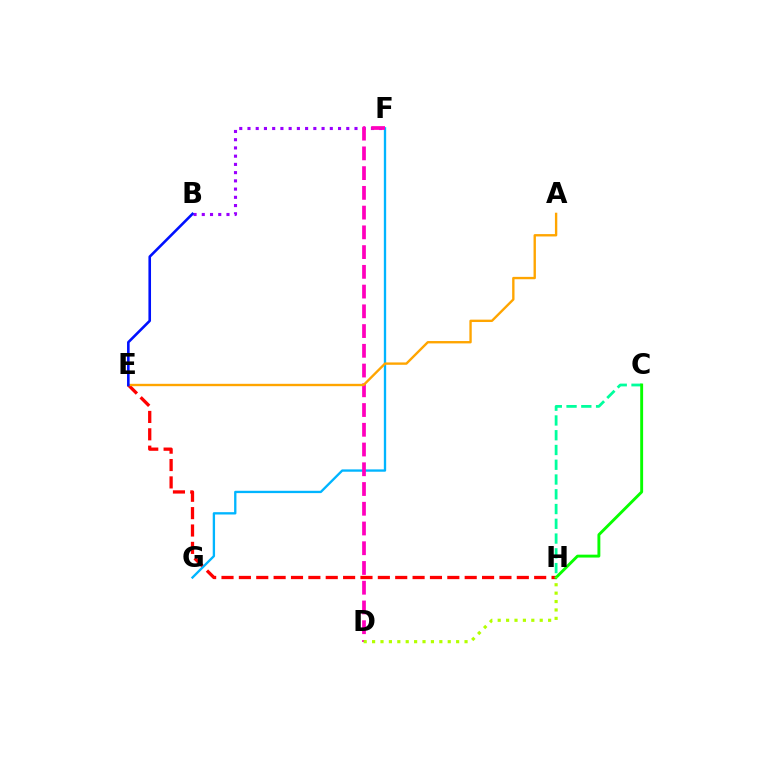{('C', 'H'): [{'color': '#00ff9d', 'line_style': 'dashed', 'thickness': 2.01}, {'color': '#08ff00', 'line_style': 'solid', 'thickness': 2.08}], ('E', 'H'): [{'color': '#ff0000', 'line_style': 'dashed', 'thickness': 2.36}], ('B', 'F'): [{'color': '#9b00ff', 'line_style': 'dotted', 'thickness': 2.24}], ('F', 'G'): [{'color': '#00b5ff', 'line_style': 'solid', 'thickness': 1.68}], ('D', 'F'): [{'color': '#ff00bd', 'line_style': 'dashed', 'thickness': 2.68}], ('D', 'H'): [{'color': '#b3ff00', 'line_style': 'dotted', 'thickness': 2.28}], ('A', 'E'): [{'color': '#ffa500', 'line_style': 'solid', 'thickness': 1.7}], ('B', 'E'): [{'color': '#0010ff', 'line_style': 'solid', 'thickness': 1.87}]}